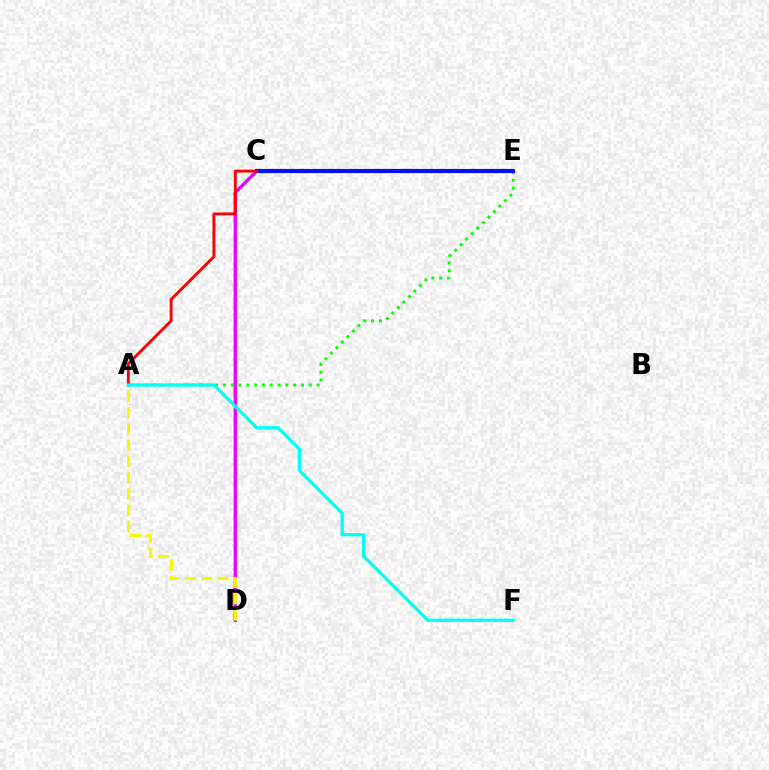{('A', 'E'): [{'color': '#08ff00', 'line_style': 'dotted', 'thickness': 2.12}], ('C', 'D'): [{'color': '#ee00ff', 'line_style': 'solid', 'thickness': 2.37}], ('C', 'E'): [{'color': '#0010ff', 'line_style': 'solid', 'thickness': 2.97}], ('A', 'D'): [{'color': '#fcf500', 'line_style': 'dashed', 'thickness': 2.21}], ('A', 'C'): [{'color': '#ff0000', 'line_style': 'solid', 'thickness': 2.04}], ('A', 'F'): [{'color': '#00fff6', 'line_style': 'solid', 'thickness': 2.36}]}